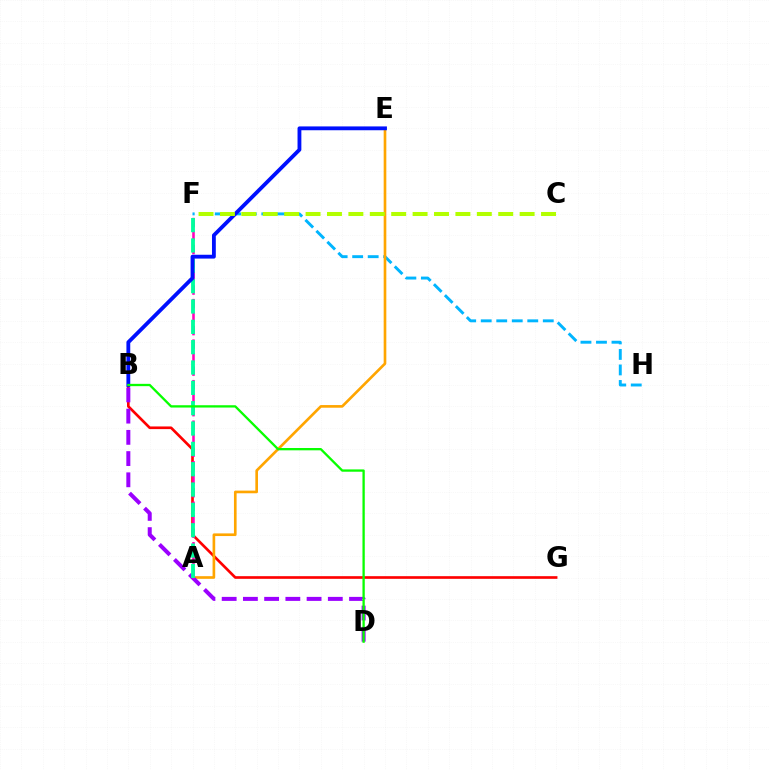{('F', 'H'): [{'color': '#00b5ff', 'line_style': 'dashed', 'thickness': 2.11}], ('B', 'G'): [{'color': '#ff0000', 'line_style': 'solid', 'thickness': 1.91}], ('A', 'E'): [{'color': '#ffa500', 'line_style': 'solid', 'thickness': 1.91}], ('B', 'D'): [{'color': '#9b00ff', 'line_style': 'dashed', 'thickness': 2.88}, {'color': '#08ff00', 'line_style': 'solid', 'thickness': 1.66}], ('A', 'F'): [{'color': '#ff00bd', 'line_style': 'dashed', 'thickness': 1.84}, {'color': '#00ff9d', 'line_style': 'dashed', 'thickness': 2.76}], ('B', 'E'): [{'color': '#0010ff', 'line_style': 'solid', 'thickness': 2.76}], ('C', 'F'): [{'color': '#b3ff00', 'line_style': 'dashed', 'thickness': 2.91}]}